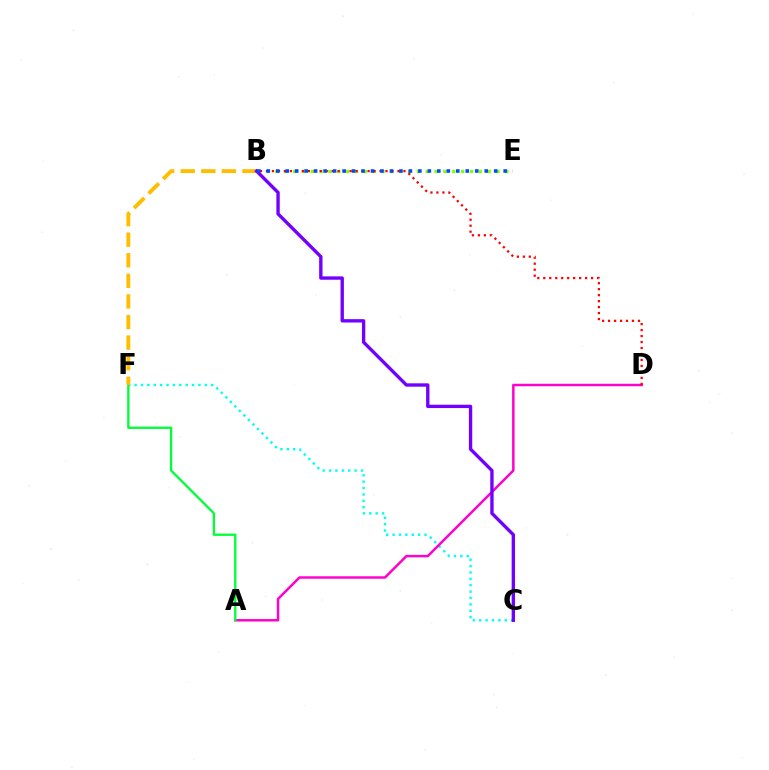{('B', 'E'): [{'color': '#84ff00', 'line_style': 'dotted', 'thickness': 2.4}, {'color': '#004bff', 'line_style': 'dotted', 'thickness': 2.57}], ('C', 'F'): [{'color': '#00fff6', 'line_style': 'dotted', 'thickness': 1.73}], ('A', 'D'): [{'color': '#ff00cf', 'line_style': 'solid', 'thickness': 1.78}], ('A', 'F'): [{'color': '#00ff39', 'line_style': 'solid', 'thickness': 1.68}], ('B', 'D'): [{'color': '#ff0000', 'line_style': 'dotted', 'thickness': 1.62}], ('B', 'F'): [{'color': '#ffbd00', 'line_style': 'dashed', 'thickness': 2.8}], ('B', 'C'): [{'color': '#7200ff', 'line_style': 'solid', 'thickness': 2.41}]}